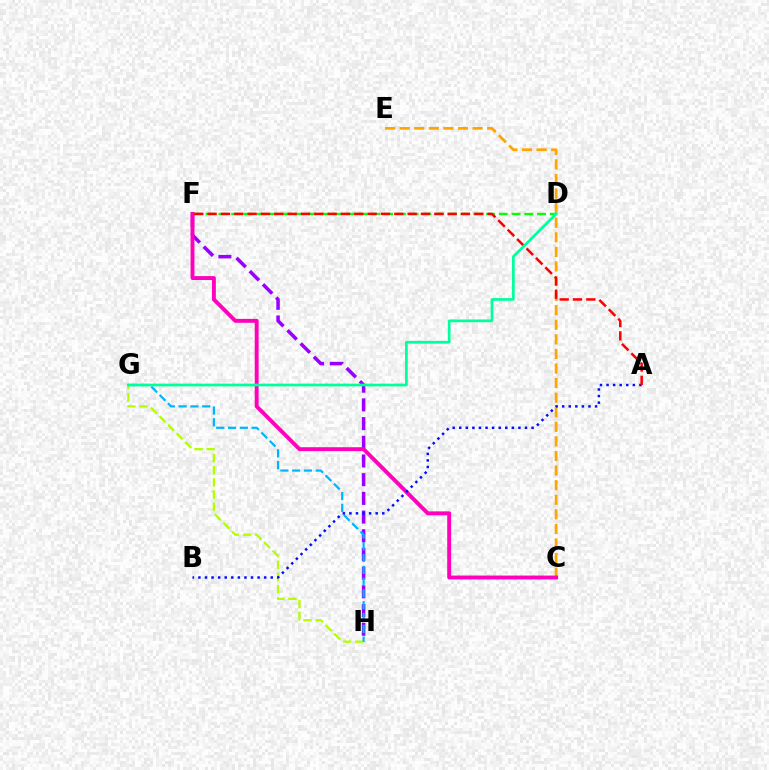{('F', 'H'): [{'color': '#9b00ff', 'line_style': 'dashed', 'thickness': 2.54}], ('C', 'E'): [{'color': '#ffa500', 'line_style': 'dashed', 'thickness': 1.98}], ('G', 'H'): [{'color': '#b3ff00', 'line_style': 'dashed', 'thickness': 1.65}, {'color': '#00b5ff', 'line_style': 'dashed', 'thickness': 1.6}], ('D', 'F'): [{'color': '#08ff00', 'line_style': 'dashed', 'thickness': 1.73}], ('C', 'F'): [{'color': '#ff00bd', 'line_style': 'solid', 'thickness': 2.81}], ('A', 'B'): [{'color': '#0010ff', 'line_style': 'dotted', 'thickness': 1.79}], ('A', 'F'): [{'color': '#ff0000', 'line_style': 'dashed', 'thickness': 1.81}], ('D', 'G'): [{'color': '#00ff9d', 'line_style': 'solid', 'thickness': 1.96}]}